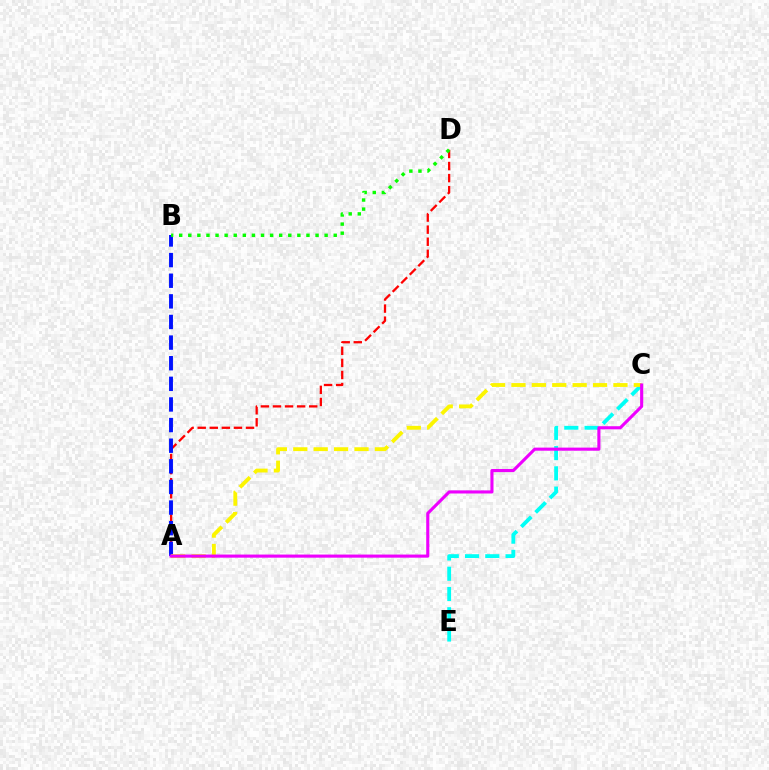{('A', 'D'): [{'color': '#ff0000', 'line_style': 'dashed', 'thickness': 1.64}], ('A', 'B'): [{'color': '#0010ff', 'line_style': 'dashed', 'thickness': 2.8}], ('C', 'E'): [{'color': '#00fff6', 'line_style': 'dashed', 'thickness': 2.75}], ('A', 'C'): [{'color': '#fcf500', 'line_style': 'dashed', 'thickness': 2.77}, {'color': '#ee00ff', 'line_style': 'solid', 'thickness': 2.24}], ('B', 'D'): [{'color': '#08ff00', 'line_style': 'dotted', 'thickness': 2.47}]}